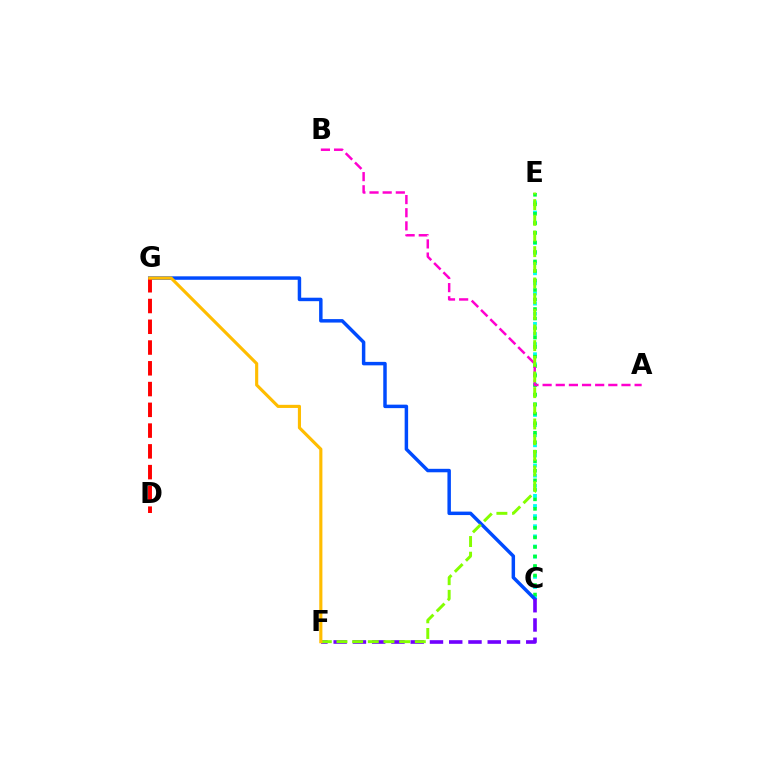{('C', 'E'): [{'color': '#00fff6', 'line_style': 'dotted', 'thickness': 2.75}, {'color': '#00ff39', 'line_style': 'dotted', 'thickness': 2.59}], ('A', 'B'): [{'color': '#ff00cf', 'line_style': 'dashed', 'thickness': 1.79}], ('C', 'G'): [{'color': '#004bff', 'line_style': 'solid', 'thickness': 2.5}], ('C', 'F'): [{'color': '#7200ff', 'line_style': 'dashed', 'thickness': 2.62}], ('D', 'G'): [{'color': '#ff0000', 'line_style': 'dashed', 'thickness': 2.82}], ('E', 'F'): [{'color': '#84ff00', 'line_style': 'dashed', 'thickness': 2.13}], ('F', 'G'): [{'color': '#ffbd00', 'line_style': 'solid', 'thickness': 2.26}]}